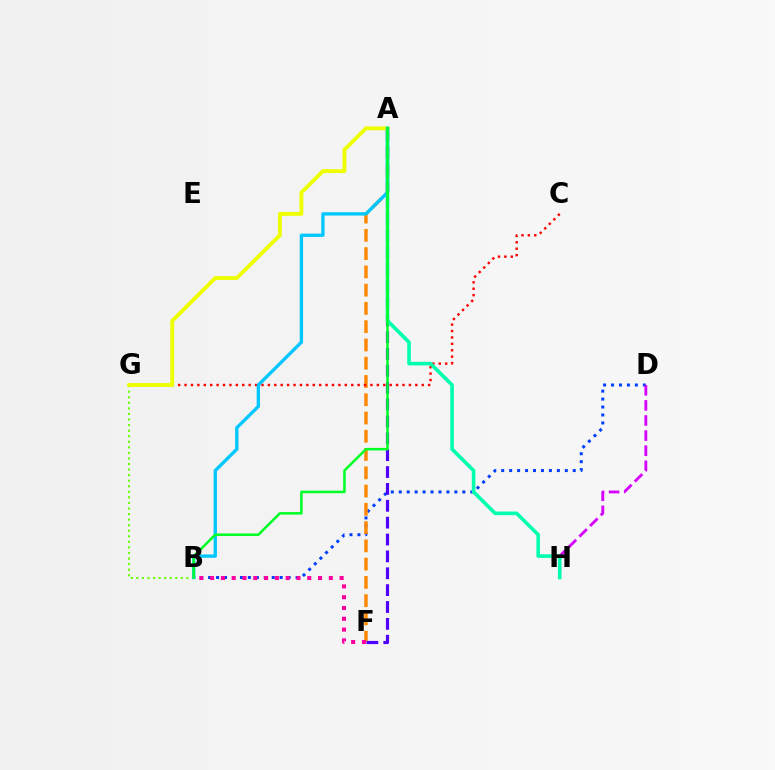{('B', 'G'): [{'color': '#66ff00', 'line_style': 'dotted', 'thickness': 1.51}], ('B', 'D'): [{'color': '#003fff', 'line_style': 'dotted', 'thickness': 2.16}], ('A', 'F'): [{'color': '#ff8800', 'line_style': 'dashed', 'thickness': 2.48}, {'color': '#4f00ff', 'line_style': 'dashed', 'thickness': 2.29}], ('C', 'G'): [{'color': '#ff0000', 'line_style': 'dotted', 'thickness': 1.74}], ('D', 'H'): [{'color': '#d600ff', 'line_style': 'dashed', 'thickness': 2.05}], ('A', 'H'): [{'color': '#00ffaf', 'line_style': 'solid', 'thickness': 2.6}], ('B', 'F'): [{'color': '#ff00a0', 'line_style': 'dotted', 'thickness': 2.93}], ('A', 'G'): [{'color': '#eeff00', 'line_style': 'solid', 'thickness': 2.77}], ('A', 'B'): [{'color': '#00c7ff', 'line_style': 'solid', 'thickness': 2.4}, {'color': '#00ff27', 'line_style': 'solid', 'thickness': 1.83}]}